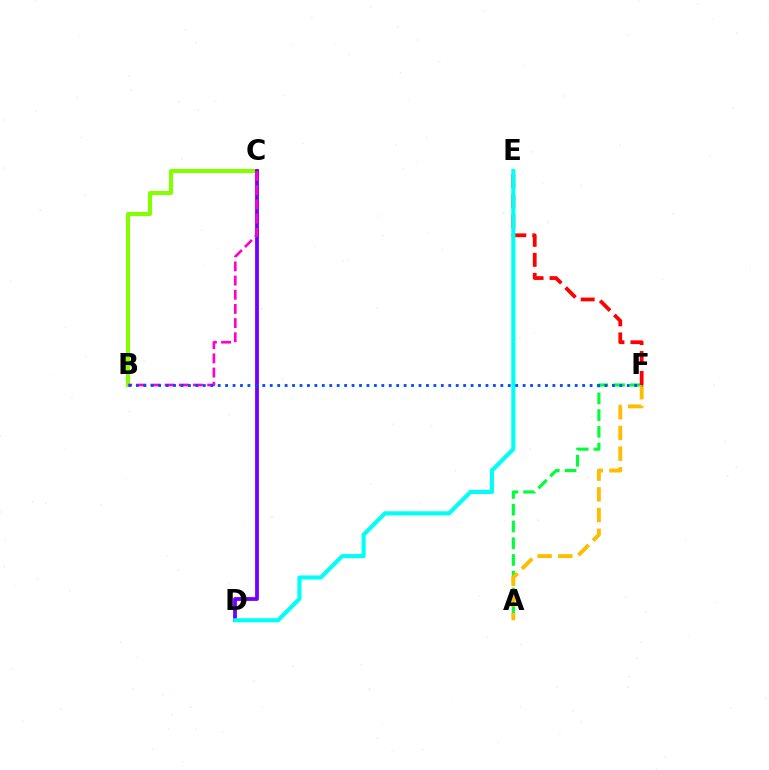{('A', 'F'): [{'color': '#00ff39', 'line_style': 'dashed', 'thickness': 2.28}, {'color': '#ffbd00', 'line_style': 'dashed', 'thickness': 2.81}], ('B', 'C'): [{'color': '#84ff00', 'line_style': 'solid', 'thickness': 2.92}, {'color': '#ff00cf', 'line_style': 'dashed', 'thickness': 1.93}], ('C', 'D'): [{'color': '#7200ff', 'line_style': 'solid', 'thickness': 2.73}], ('E', 'F'): [{'color': '#ff0000', 'line_style': 'dashed', 'thickness': 2.72}], ('D', 'E'): [{'color': '#00fff6', 'line_style': 'solid', 'thickness': 2.96}], ('B', 'F'): [{'color': '#004bff', 'line_style': 'dotted', 'thickness': 2.02}]}